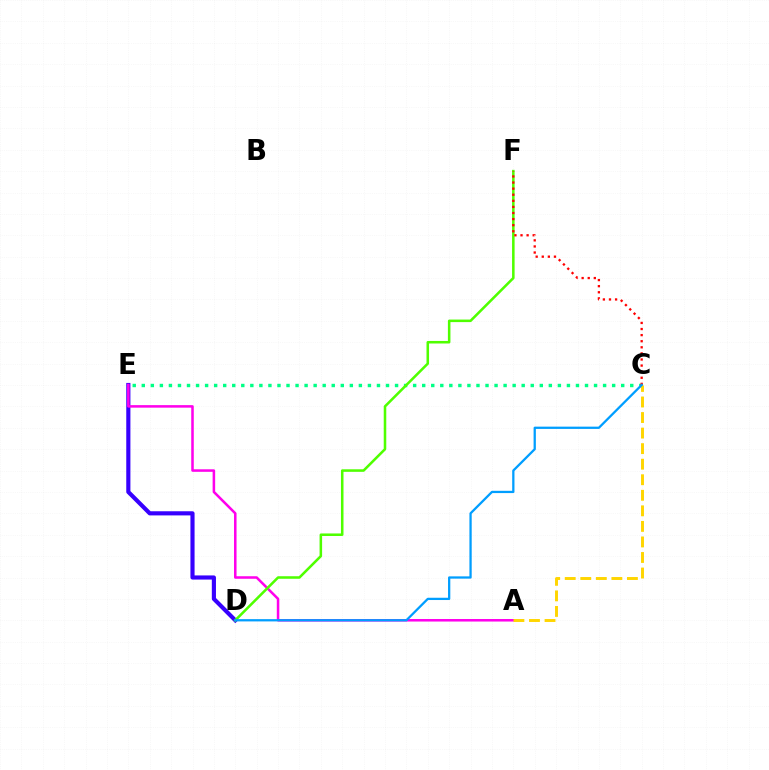{('C', 'E'): [{'color': '#00ff86', 'line_style': 'dotted', 'thickness': 2.46}], ('D', 'E'): [{'color': '#3700ff', 'line_style': 'solid', 'thickness': 2.98}], ('A', 'E'): [{'color': '#ff00ed', 'line_style': 'solid', 'thickness': 1.82}], ('D', 'F'): [{'color': '#4fff00', 'line_style': 'solid', 'thickness': 1.83}], ('C', 'F'): [{'color': '#ff0000', 'line_style': 'dotted', 'thickness': 1.66}], ('A', 'C'): [{'color': '#ffd500', 'line_style': 'dashed', 'thickness': 2.11}], ('C', 'D'): [{'color': '#009eff', 'line_style': 'solid', 'thickness': 1.64}]}